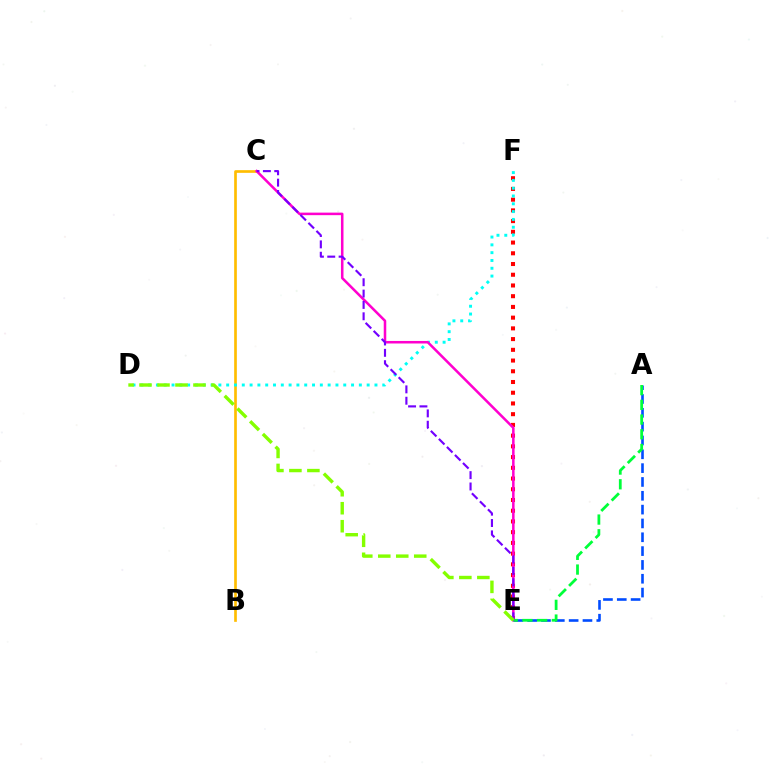{('B', 'C'): [{'color': '#ffbd00', 'line_style': 'solid', 'thickness': 1.93}], ('A', 'E'): [{'color': '#004bff', 'line_style': 'dashed', 'thickness': 1.88}, {'color': '#00ff39', 'line_style': 'dashed', 'thickness': 2.0}], ('E', 'F'): [{'color': '#ff0000', 'line_style': 'dotted', 'thickness': 2.91}], ('D', 'F'): [{'color': '#00fff6', 'line_style': 'dotted', 'thickness': 2.12}], ('C', 'E'): [{'color': '#ff00cf', 'line_style': 'solid', 'thickness': 1.82}, {'color': '#7200ff', 'line_style': 'dashed', 'thickness': 1.54}], ('D', 'E'): [{'color': '#84ff00', 'line_style': 'dashed', 'thickness': 2.44}]}